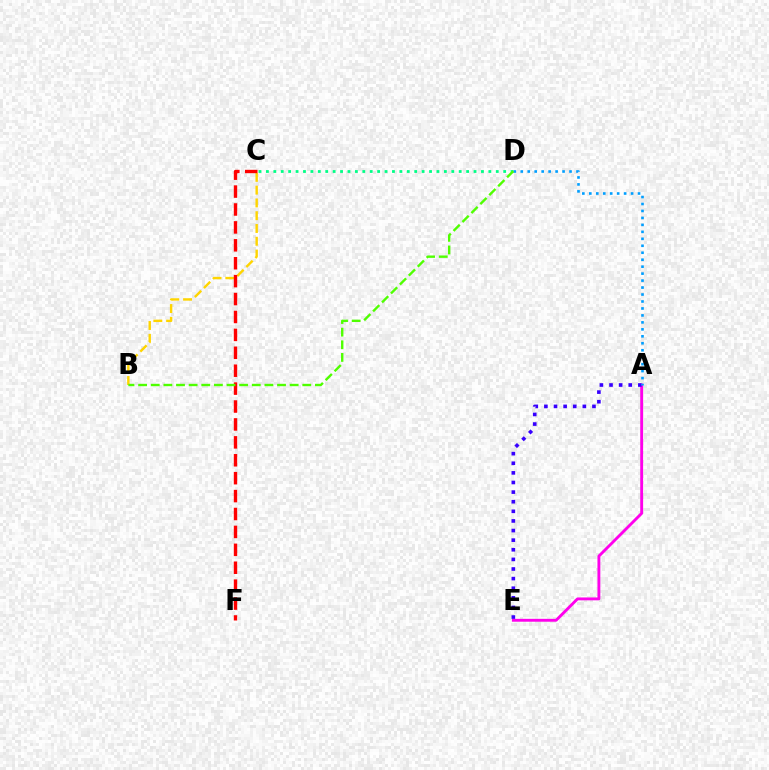{('B', 'C'): [{'color': '#ffd500', 'line_style': 'dashed', 'thickness': 1.74}], ('A', 'E'): [{'color': '#ff00ed', 'line_style': 'solid', 'thickness': 2.07}, {'color': '#3700ff', 'line_style': 'dotted', 'thickness': 2.61}], ('C', 'F'): [{'color': '#ff0000', 'line_style': 'dashed', 'thickness': 2.43}], ('C', 'D'): [{'color': '#00ff86', 'line_style': 'dotted', 'thickness': 2.01}], ('A', 'D'): [{'color': '#009eff', 'line_style': 'dotted', 'thickness': 1.89}], ('B', 'D'): [{'color': '#4fff00', 'line_style': 'dashed', 'thickness': 1.72}]}